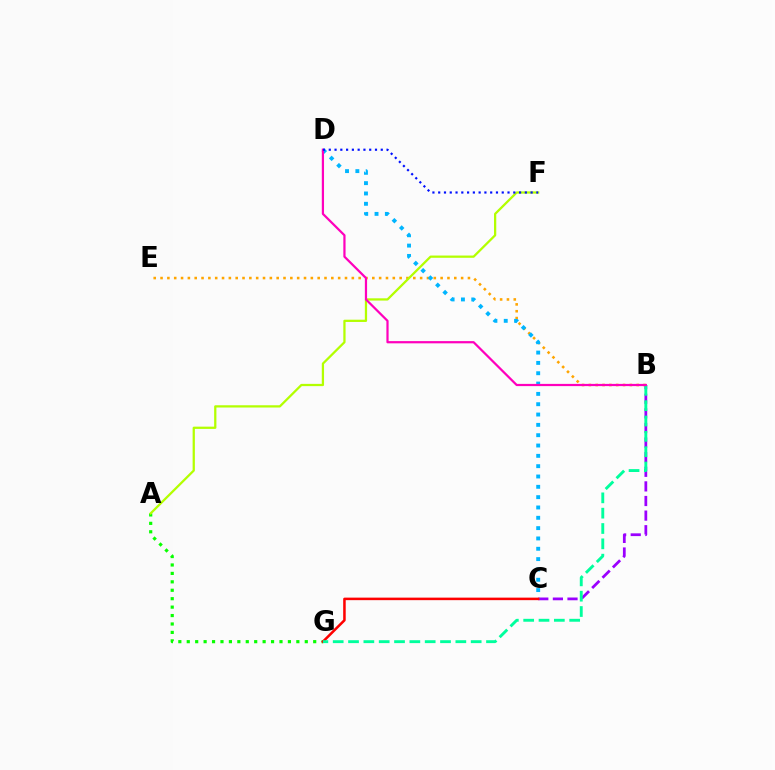{('B', 'C'): [{'color': '#9b00ff', 'line_style': 'dashed', 'thickness': 1.98}], ('B', 'E'): [{'color': '#ffa500', 'line_style': 'dotted', 'thickness': 1.86}], ('A', 'G'): [{'color': '#08ff00', 'line_style': 'dotted', 'thickness': 2.29}], ('A', 'F'): [{'color': '#b3ff00', 'line_style': 'solid', 'thickness': 1.62}], ('C', 'D'): [{'color': '#00b5ff', 'line_style': 'dotted', 'thickness': 2.81}], ('C', 'G'): [{'color': '#ff0000', 'line_style': 'solid', 'thickness': 1.82}], ('B', 'G'): [{'color': '#00ff9d', 'line_style': 'dashed', 'thickness': 2.08}], ('B', 'D'): [{'color': '#ff00bd', 'line_style': 'solid', 'thickness': 1.6}], ('D', 'F'): [{'color': '#0010ff', 'line_style': 'dotted', 'thickness': 1.57}]}